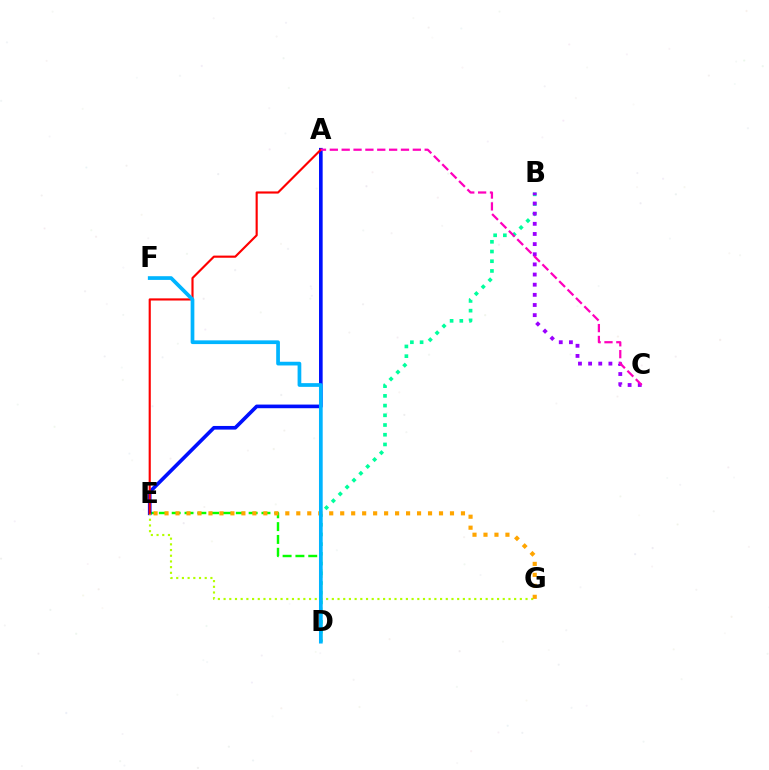{('D', 'E'): [{'color': '#08ff00', 'line_style': 'dashed', 'thickness': 1.74}], ('B', 'D'): [{'color': '#00ff9d', 'line_style': 'dotted', 'thickness': 2.64}], ('A', 'E'): [{'color': '#0010ff', 'line_style': 'solid', 'thickness': 2.62}, {'color': '#ff0000', 'line_style': 'solid', 'thickness': 1.55}], ('E', 'G'): [{'color': '#b3ff00', 'line_style': 'dotted', 'thickness': 1.55}, {'color': '#ffa500', 'line_style': 'dotted', 'thickness': 2.98}], ('B', 'C'): [{'color': '#9b00ff', 'line_style': 'dotted', 'thickness': 2.76}], ('D', 'F'): [{'color': '#00b5ff', 'line_style': 'solid', 'thickness': 2.68}], ('A', 'C'): [{'color': '#ff00bd', 'line_style': 'dashed', 'thickness': 1.61}]}